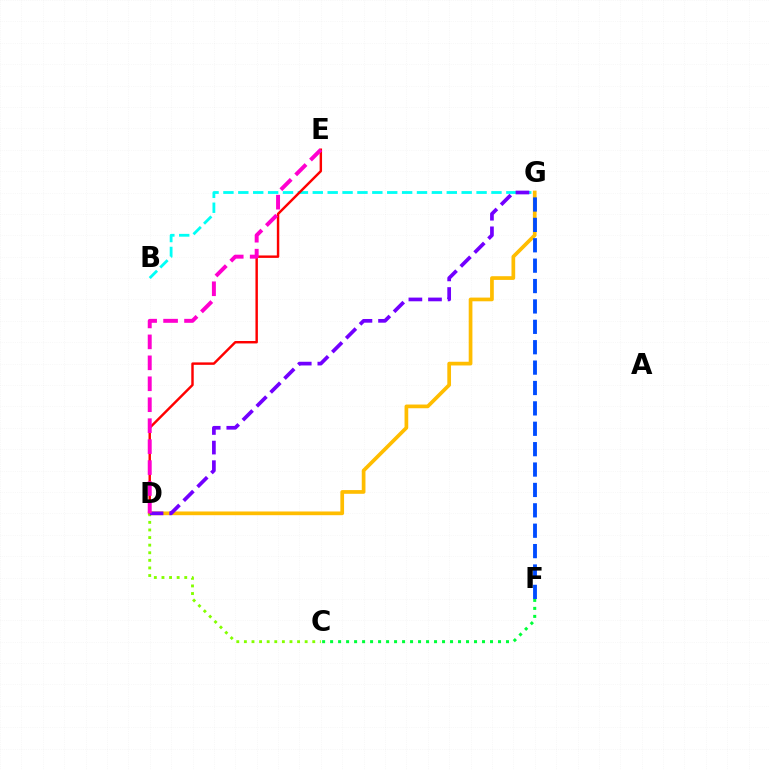{('D', 'G'): [{'color': '#ffbd00', 'line_style': 'solid', 'thickness': 2.67}, {'color': '#7200ff', 'line_style': 'dashed', 'thickness': 2.66}], ('B', 'G'): [{'color': '#00fff6', 'line_style': 'dashed', 'thickness': 2.02}], ('C', 'F'): [{'color': '#00ff39', 'line_style': 'dotted', 'thickness': 2.17}], ('D', 'E'): [{'color': '#ff0000', 'line_style': 'solid', 'thickness': 1.75}, {'color': '#ff00cf', 'line_style': 'dashed', 'thickness': 2.85}], ('F', 'G'): [{'color': '#004bff', 'line_style': 'dashed', 'thickness': 2.77}], ('C', 'D'): [{'color': '#84ff00', 'line_style': 'dotted', 'thickness': 2.06}]}